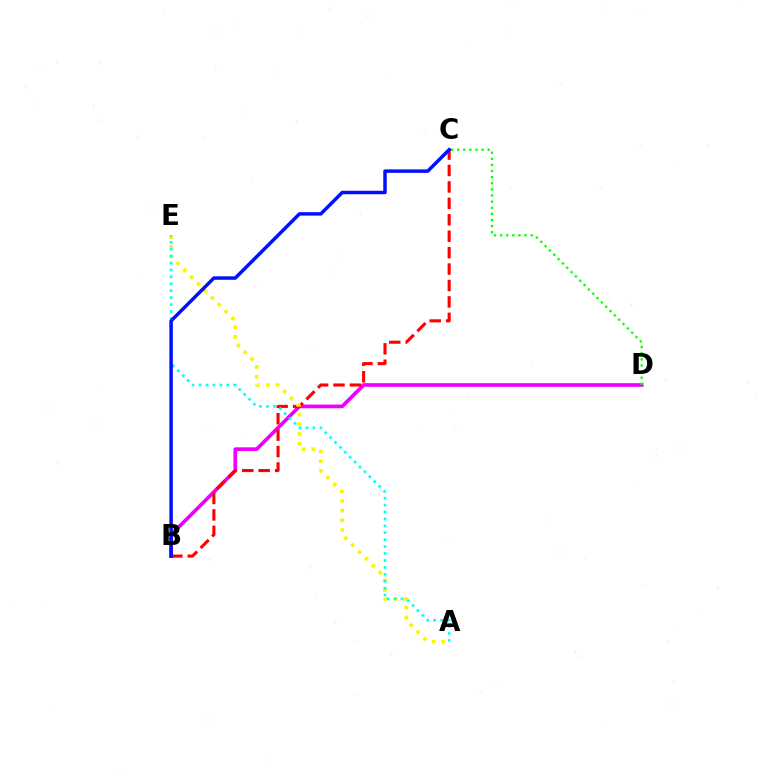{('B', 'D'): [{'color': '#ee00ff', 'line_style': 'solid', 'thickness': 2.67}], ('B', 'C'): [{'color': '#ff0000', 'line_style': 'dashed', 'thickness': 2.23}, {'color': '#0010ff', 'line_style': 'solid', 'thickness': 2.49}], ('A', 'E'): [{'color': '#fcf500', 'line_style': 'dotted', 'thickness': 2.64}, {'color': '#00fff6', 'line_style': 'dotted', 'thickness': 1.88}], ('C', 'D'): [{'color': '#08ff00', 'line_style': 'dotted', 'thickness': 1.66}]}